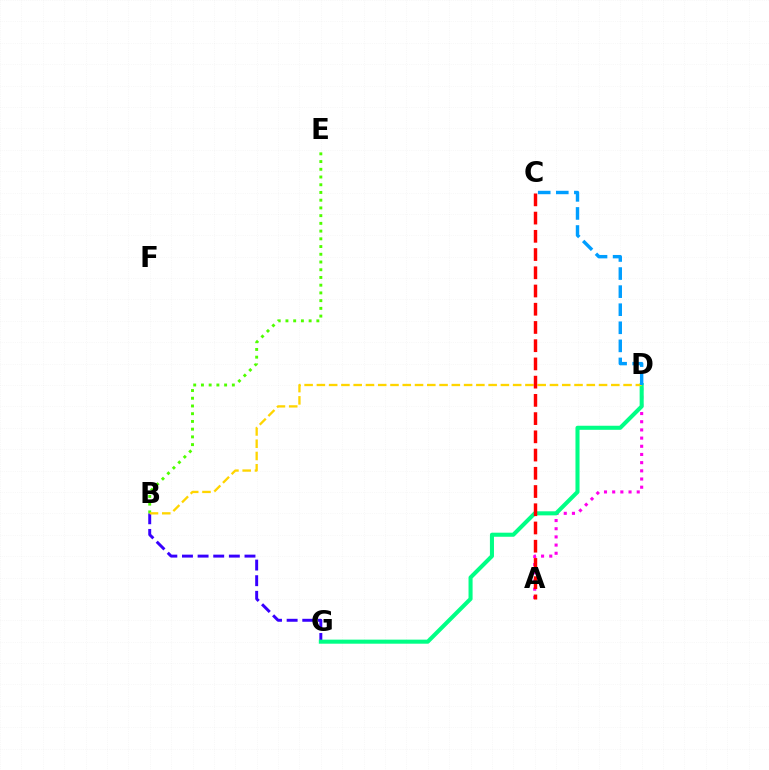{('A', 'D'): [{'color': '#ff00ed', 'line_style': 'dotted', 'thickness': 2.22}], ('B', 'G'): [{'color': '#3700ff', 'line_style': 'dashed', 'thickness': 2.12}], ('D', 'G'): [{'color': '#00ff86', 'line_style': 'solid', 'thickness': 2.92}], ('B', 'E'): [{'color': '#4fff00', 'line_style': 'dotted', 'thickness': 2.1}], ('B', 'D'): [{'color': '#ffd500', 'line_style': 'dashed', 'thickness': 1.67}], ('A', 'C'): [{'color': '#ff0000', 'line_style': 'dashed', 'thickness': 2.48}], ('C', 'D'): [{'color': '#009eff', 'line_style': 'dashed', 'thickness': 2.46}]}